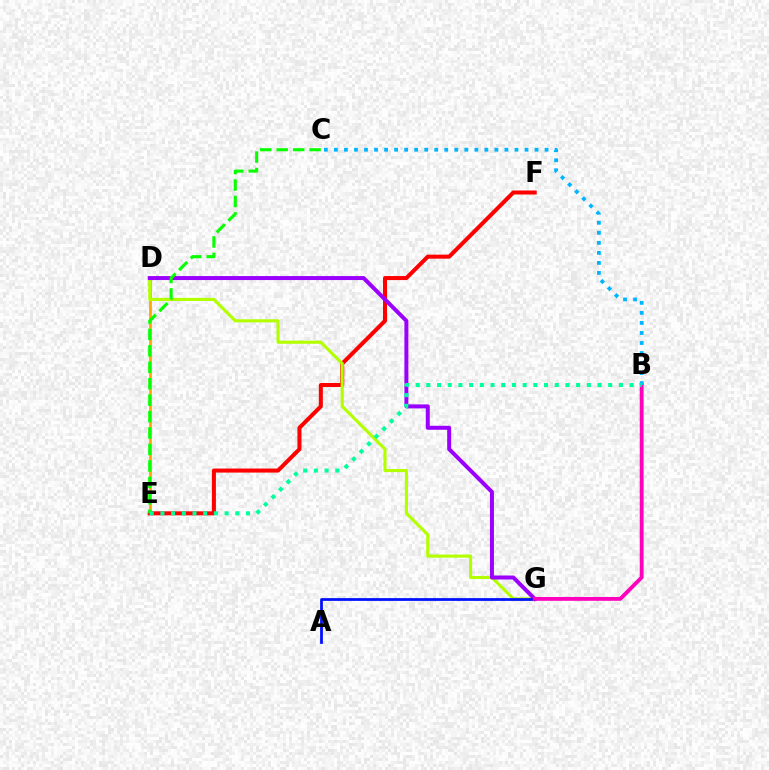{('D', 'E'): [{'color': '#ffa500', 'line_style': 'solid', 'thickness': 1.95}], ('E', 'F'): [{'color': '#ff0000', 'line_style': 'solid', 'thickness': 2.9}], ('D', 'G'): [{'color': '#b3ff00', 'line_style': 'solid', 'thickness': 2.25}, {'color': '#9b00ff', 'line_style': 'solid', 'thickness': 2.87}], ('A', 'G'): [{'color': '#0010ff', 'line_style': 'solid', 'thickness': 1.99}], ('C', 'E'): [{'color': '#08ff00', 'line_style': 'dashed', 'thickness': 2.23}], ('B', 'G'): [{'color': '#ff00bd', 'line_style': 'solid', 'thickness': 2.77}], ('B', 'C'): [{'color': '#00b5ff', 'line_style': 'dotted', 'thickness': 2.73}], ('B', 'E'): [{'color': '#00ff9d', 'line_style': 'dotted', 'thickness': 2.91}]}